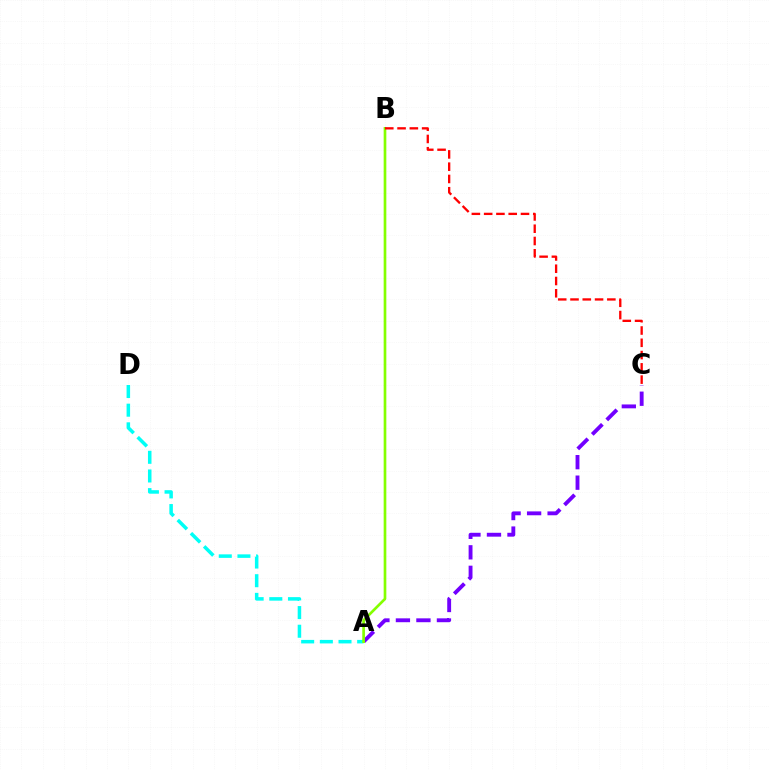{('A', 'C'): [{'color': '#7200ff', 'line_style': 'dashed', 'thickness': 2.79}], ('A', 'D'): [{'color': '#00fff6', 'line_style': 'dashed', 'thickness': 2.54}], ('A', 'B'): [{'color': '#84ff00', 'line_style': 'solid', 'thickness': 1.92}], ('B', 'C'): [{'color': '#ff0000', 'line_style': 'dashed', 'thickness': 1.67}]}